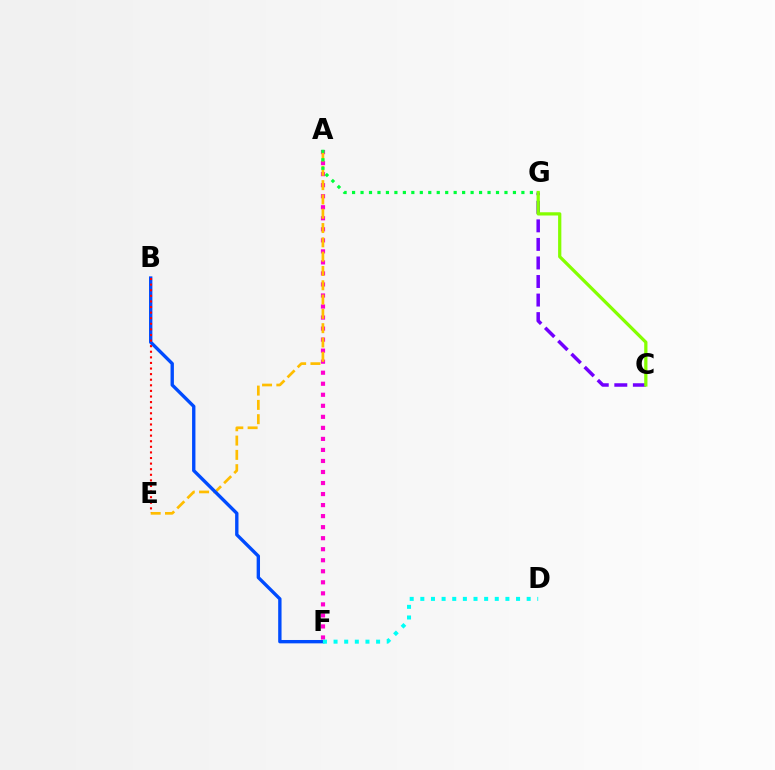{('A', 'F'): [{'color': '#ff00cf', 'line_style': 'dotted', 'thickness': 3.0}], ('A', 'E'): [{'color': '#ffbd00', 'line_style': 'dashed', 'thickness': 1.94}], ('A', 'G'): [{'color': '#00ff39', 'line_style': 'dotted', 'thickness': 2.3}], ('C', 'G'): [{'color': '#7200ff', 'line_style': 'dashed', 'thickness': 2.52}, {'color': '#84ff00', 'line_style': 'solid', 'thickness': 2.34}], ('B', 'F'): [{'color': '#004bff', 'line_style': 'solid', 'thickness': 2.42}], ('B', 'E'): [{'color': '#ff0000', 'line_style': 'dotted', 'thickness': 1.52}], ('D', 'F'): [{'color': '#00fff6', 'line_style': 'dotted', 'thickness': 2.89}]}